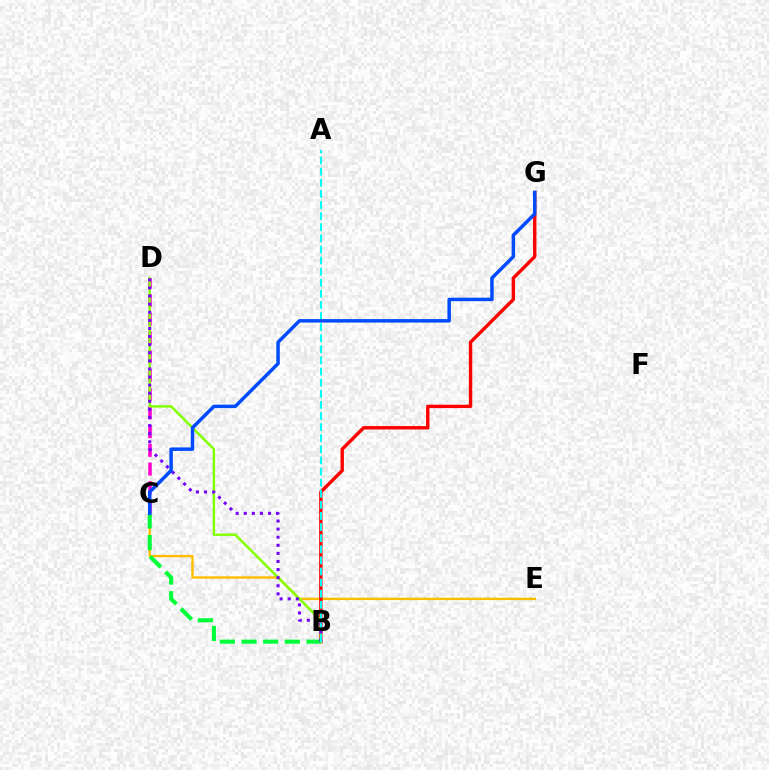{('C', 'D'): [{'color': '#ff00cf', 'line_style': 'dashed', 'thickness': 2.54}], ('C', 'E'): [{'color': '#ffbd00', 'line_style': 'solid', 'thickness': 1.75}], ('B', 'G'): [{'color': '#ff0000', 'line_style': 'solid', 'thickness': 2.44}], ('B', 'D'): [{'color': '#84ff00', 'line_style': 'solid', 'thickness': 1.76}, {'color': '#7200ff', 'line_style': 'dotted', 'thickness': 2.2}], ('B', 'C'): [{'color': '#00ff39', 'line_style': 'dashed', 'thickness': 2.94}], ('A', 'B'): [{'color': '#00fff6', 'line_style': 'dashed', 'thickness': 1.51}], ('C', 'G'): [{'color': '#004bff', 'line_style': 'solid', 'thickness': 2.5}]}